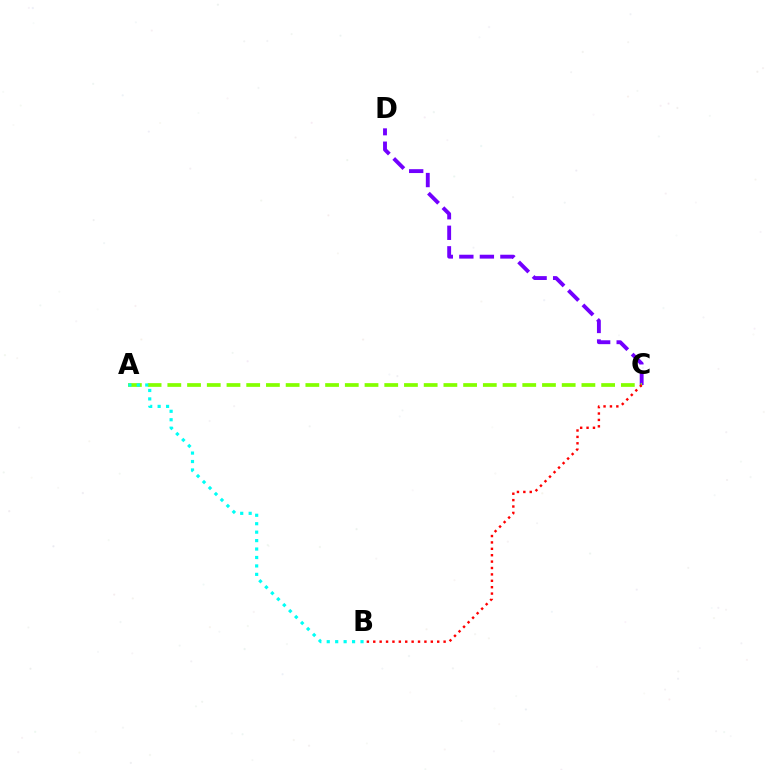{('C', 'D'): [{'color': '#7200ff', 'line_style': 'dashed', 'thickness': 2.79}], ('A', 'C'): [{'color': '#84ff00', 'line_style': 'dashed', 'thickness': 2.68}], ('A', 'B'): [{'color': '#00fff6', 'line_style': 'dotted', 'thickness': 2.29}], ('B', 'C'): [{'color': '#ff0000', 'line_style': 'dotted', 'thickness': 1.74}]}